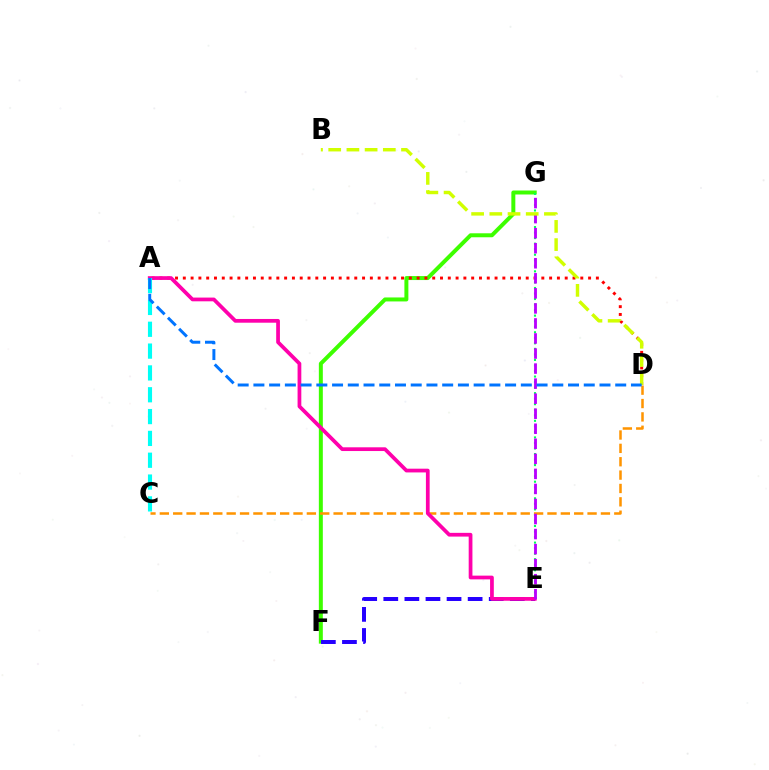{('F', 'G'): [{'color': '#3dff00', 'line_style': 'solid', 'thickness': 2.87}], ('E', 'G'): [{'color': '#00ff5c', 'line_style': 'dotted', 'thickness': 1.5}, {'color': '#b900ff', 'line_style': 'dashed', 'thickness': 2.04}], ('C', 'D'): [{'color': '#ff9400', 'line_style': 'dashed', 'thickness': 1.82}], ('E', 'F'): [{'color': '#2500ff', 'line_style': 'dashed', 'thickness': 2.86}], ('A', 'D'): [{'color': '#ff0000', 'line_style': 'dotted', 'thickness': 2.12}, {'color': '#0074ff', 'line_style': 'dashed', 'thickness': 2.14}], ('A', 'E'): [{'color': '#ff00ac', 'line_style': 'solid', 'thickness': 2.69}], ('B', 'D'): [{'color': '#d1ff00', 'line_style': 'dashed', 'thickness': 2.47}], ('A', 'C'): [{'color': '#00fff6', 'line_style': 'dashed', 'thickness': 2.97}]}